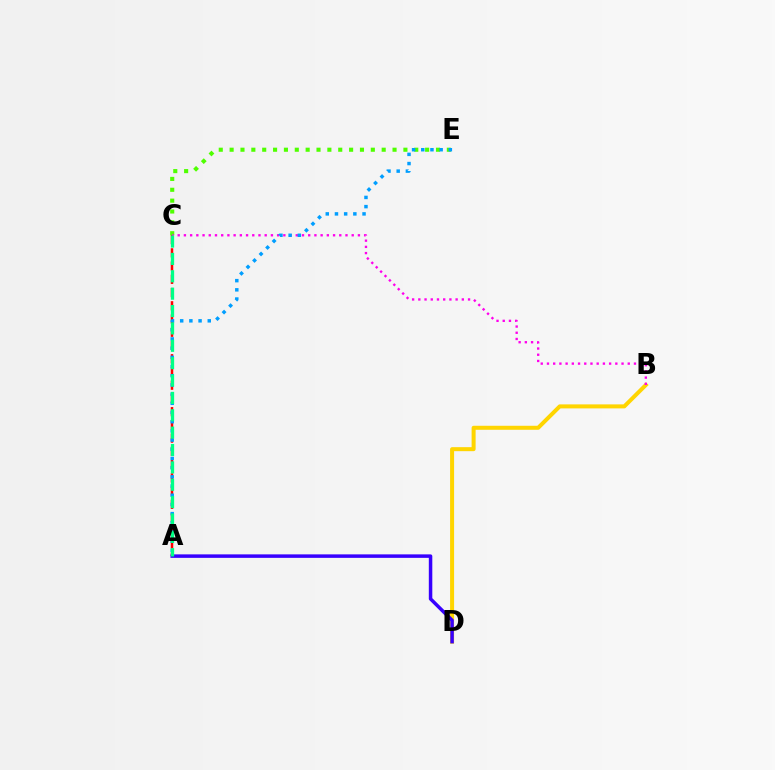{('A', 'C'): [{'color': '#ff0000', 'line_style': 'dashed', 'thickness': 1.8}, {'color': '#00ff86', 'line_style': 'dashed', 'thickness': 2.36}], ('B', 'D'): [{'color': '#ffd500', 'line_style': 'solid', 'thickness': 2.89}], ('C', 'E'): [{'color': '#4fff00', 'line_style': 'dotted', 'thickness': 2.95}], ('B', 'C'): [{'color': '#ff00ed', 'line_style': 'dotted', 'thickness': 1.69}], ('A', 'D'): [{'color': '#3700ff', 'line_style': 'solid', 'thickness': 2.51}], ('A', 'E'): [{'color': '#009eff', 'line_style': 'dotted', 'thickness': 2.5}]}